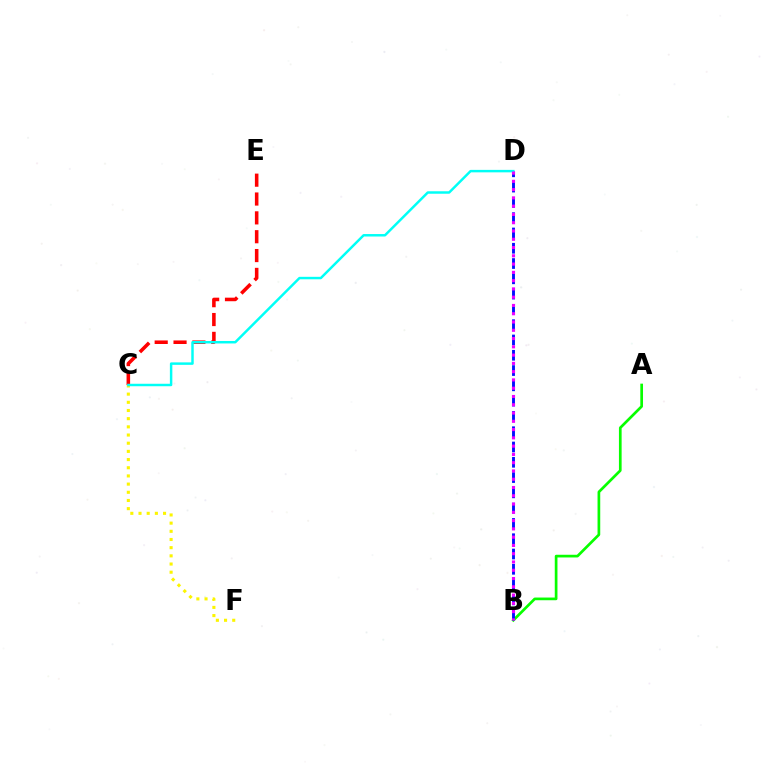{('A', 'B'): [{'color': '#08ff00', 'line_style': 'solid', 'thickness': 1.94}], ('C', 'F'): [{'color': '#fcf500', 'line_style': 'dotted', 'thickness': 2.22}], ('C', 'E'): [{'color': '#ff0000', 'line_style': 'dashed', 'thickness': 2.56}], ('B', 'D'): [{'color': '#0010ff', 'line_style': 'dashed', 'thickness': 2.08}, {'color': '#ee00ff', 'line_style': 'dotted', 'thickness': 2.25}], ('C', 'D'): [{'color': '#00fff6', 'line_style': 'solid', 'thickness': 1.78}]}